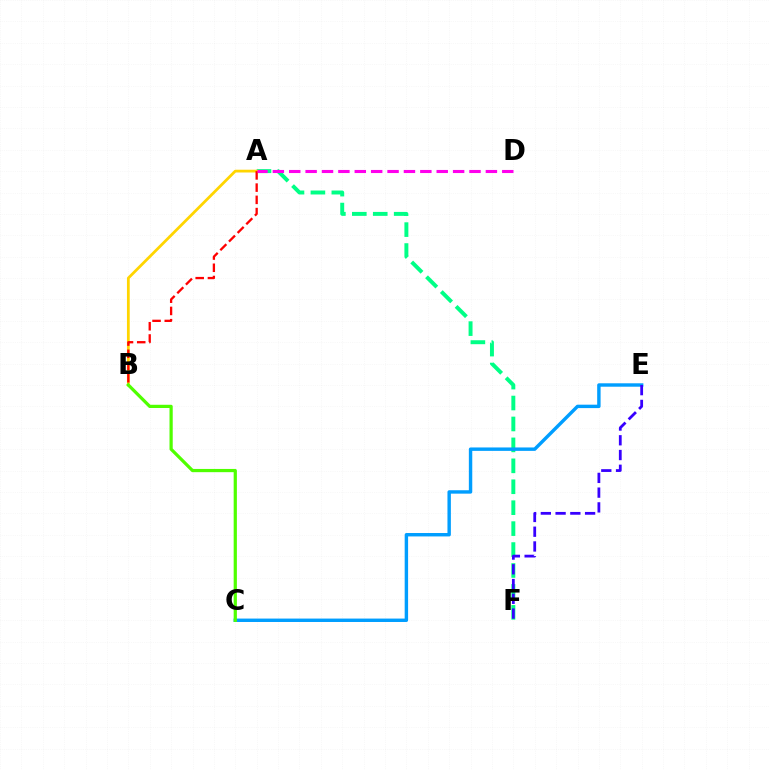{('A', 'F'): [{'color': '#00ff86', 'line_style': 'dashed', 'thickness': 2.84}], ('A', 'B'): [{'color': '#ffd500', 'line_style': 'solid', 'thickness': 1.99}, {'color': '#ff0000', 'line_style': 'dashed', 'thickness': 1.66}], ('C', 'E'): [{'color': '#009eff', 'line_style': 'solid', 'thickness': 2.46}], ('A', 'D'): [{'color': '#ff00ed', 'line_style': 'dashed', 'thickness': 2.23}], ('E', 'F'): [{'color': '#3700ff', 'line_style': 'dashed', 'thickness': 2.0}], ('B', 'C'): [{'color': '#4fff00', 'line_style': 'solid', 'thickness': 2.32}]}